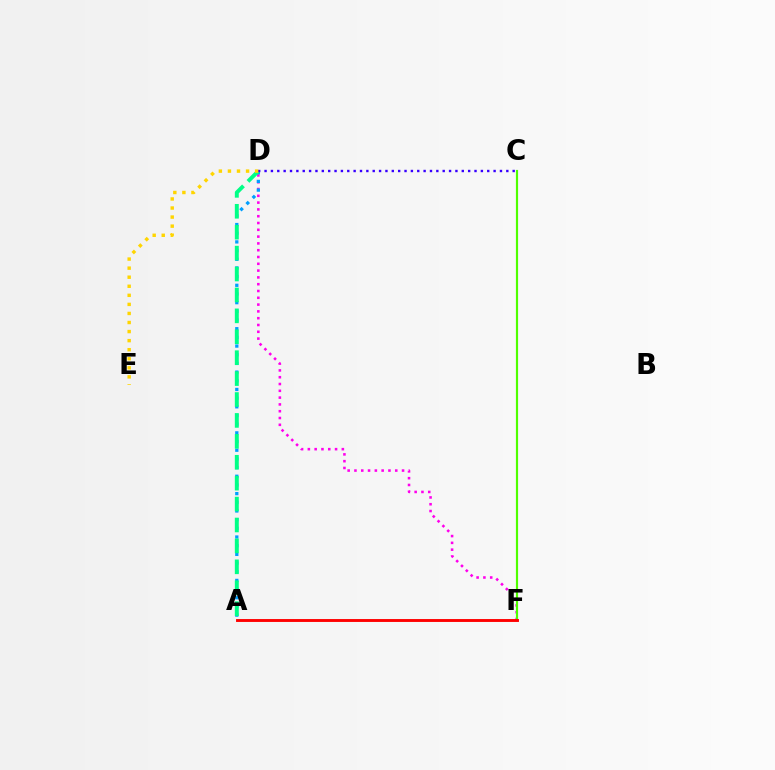{('D', 'F'): [{'color': '#ff00ed', 'line_style': 'dotted', 'thickness': 1.85}], ('C', 'F'): [{'color': '#4fff00', 'line_style': 'solid', 'thickness': 1.56}], ('A', 'D'): [{'color': '#009eff', 'line_style': 'dotted', 'thickness': 2.36}, {'color': '#00ff86', 'line_style': 'dashed', 'thickness': 2.84}], ('C', 'D'): [{'color': '#3700ff', 'line_style': 'dotted', 'thickness': 1.73}], ('A', 'F'): [{'color': '#ff0000', 'line_style': 'solid', 'thickness': 2.08}], ('D', 'E'): [{'color': '#ffd500', 'line_style': 'dotted', 'thickness': 2.46}]}